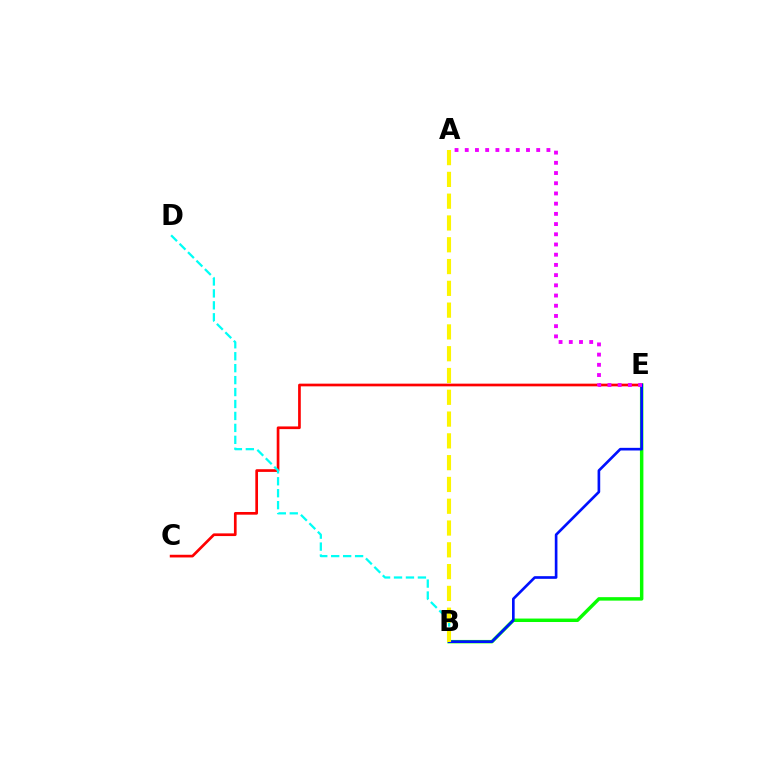{('B', 'E'): [{'color': '#08ff00', 'line_style': 'solid', 'thickness': 2.49}, {'color': '#0010ff', 'line_style': 'solid', 'thickness': 1.91}], ('C', 'E'): [{'color': '#ff0000', 'line_style': 'solid', 'thickness': 1.93}], ('B', 'D'): [{'color': '#00fff6', 'line_style': 'dashed', 'thickness': 1.62}], ('A', 'B'): [{'color': '#fcf500', 'line_style': 'dashed', 'thickness': 2.96}], ('A', 'E'): [{'color': '#ee00ff', 'line_style': 'dotted', 'thickness': 2.77}]}